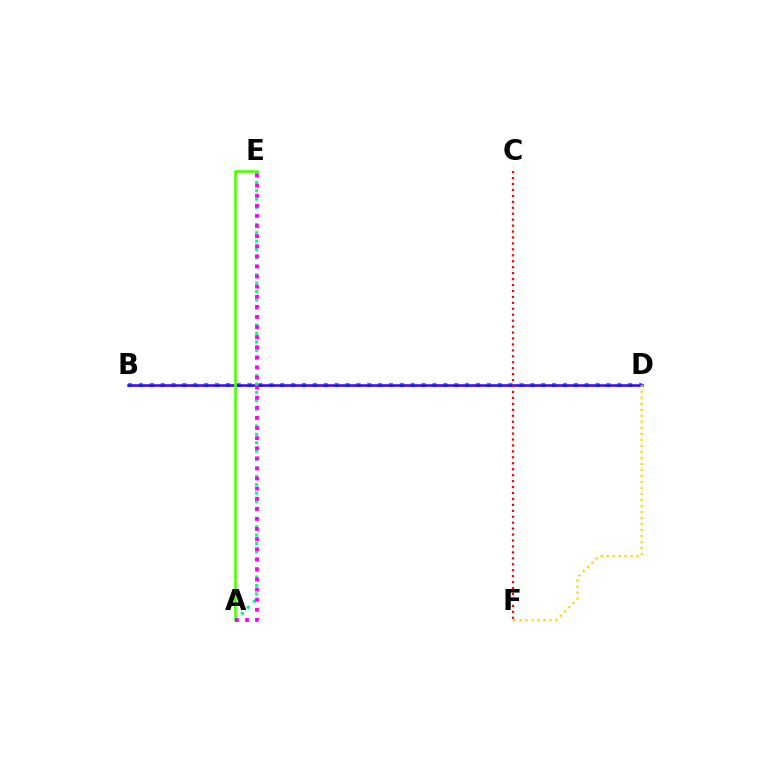{('B', 'D'): [{'color': '#009eff', 'line_style': 'dotted', 'thickness': 2.95}, {'color': '#3700ff', 'line_style': 'solid', 'thickness': 1.81}], ('A', 'E'): [{'color': '#4fff00', 'line_style': 'solid', 'thickness': 1.88}, {'color': '#00ff86', 'line_style': 'dotted', 'thickness': 2.28}, {'color': '#ff00ed', 'line_style': 'dotted', 'thickness': 2.74}], ('D', 'F'): [{'color': '#ffd500', 'line_style': 'dotted', 'thickness': 1.63}], ('C', 'F'): [{'color': '#ff0000', 'line_style': 'dotted', 'thickness': 1.61}]}